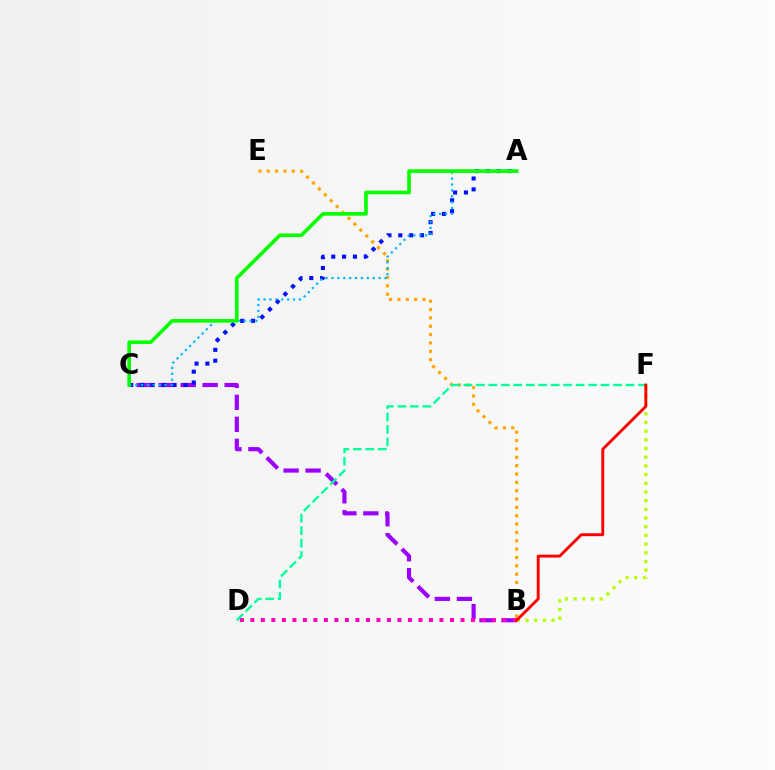{('B', 'F'): [{'color': '#b3ff00', 'line_style': 'dotted', 'thickness': 2.36}, {'color': '#ff0000', 'line_style': 'solid', 'thickness': 2.09}], ('B', 'E'): [{'color': '#ffa500', 'line_style': 'dotted', 'thickness': 2.27}], ('B', 'C'): [{'color': '#9b00ff', 'line_style': 'dashed', 'thickness': 2.99}], ('B', 'D'): [{'color': '#ff00bd', 'line_style': 'dotted', 'thickness': 2.85}], ('D', 'F'): [{'color': '#00ff9d', 'line_style': 'dashed', 'thickness': 1.69}], ('A', 'C'): [{'color': '#0010ff', 'line_style': 'dotted', 'thickness': 2.95}, {'color': '#00b5ff', 'line_style': 'dotted', 'thickness': 1.6}, {'color': '#08ff00', 'line_style': 'solid', 'thickness': 2.62}]}